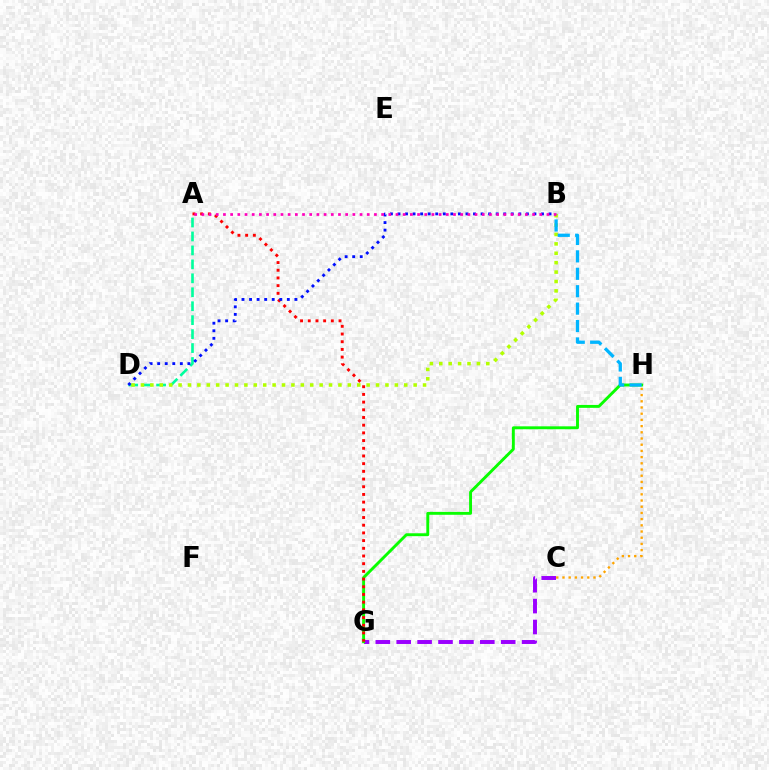{('A', 'D'): [{'color': '#00ff9d', 'line_style': 'dashed', 'thickness': 1.9}], ('C', 'G'): [{'color': '#9b00ff', 'line_style': 'dashed', 'thickness': 2.84}], ('G', 'H'): [{'color': '#08ff00', 'line_style': 'solid', 'thickness': 2.09}], ('A', 'G'): [{'color': '#ff0000', 'line_style': 'dotted', 'thickness': 2.09}], ('B', 'D'): [{'color': '#b3ff00', 'line_style': 'dotted', 'thickness': 2.55}, {'color': '#0010ff', 'line_style': 'dotted', 'thickness': 2.05}], ('B', 'H'): [{'color': '#00b5ff', 'line_style': 'dashed', 'thickness': 2.37}], ('C', 'H'): [{'color': '#ffa500', 'line_style': 'dotted', 'thickness': 1.68}], ('A', 'B'): [{'color': '#ff00bd', 'line_style': 'dotted', 'thickness': 1.95}]}